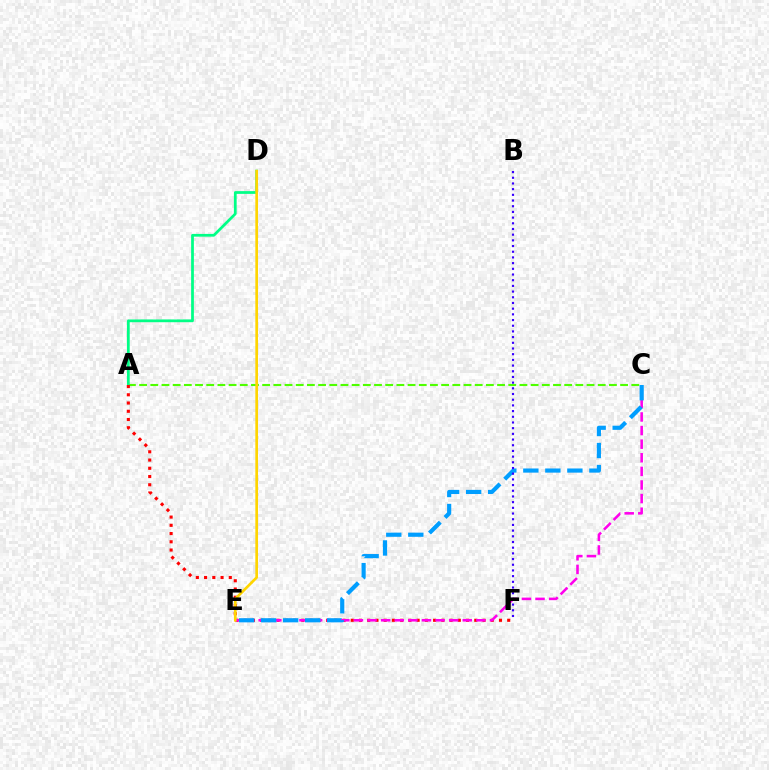{('A', 'C'): [{'color': '#4fff00', 'line_style': 'dashed', 'thickness': 1.52}], ('A', 'D'): [{'color': '#00ff86', 'line_style': 'solid', 'thickness': 1.98}], ('A', 'F'): [{'color': '#ff0000', 'line_style': 'dotted', 'thickness': 2.24}], ('C', 'E'): [{'color': '#ff00ed', 'line_style': 'dashed', 'thickness': 1.85}, {'color': '#009eff', 'line_style': 'dashed', 'thickness': 2.99}], ('D', 'E'): [{'color': '#ffd500', 'line_style': 'solid', 'thickness': 1.93}], ('B', 'F'): [{'color': '#3700ff', 'line_style': 'dotted', 'thickness': 1.55}]}